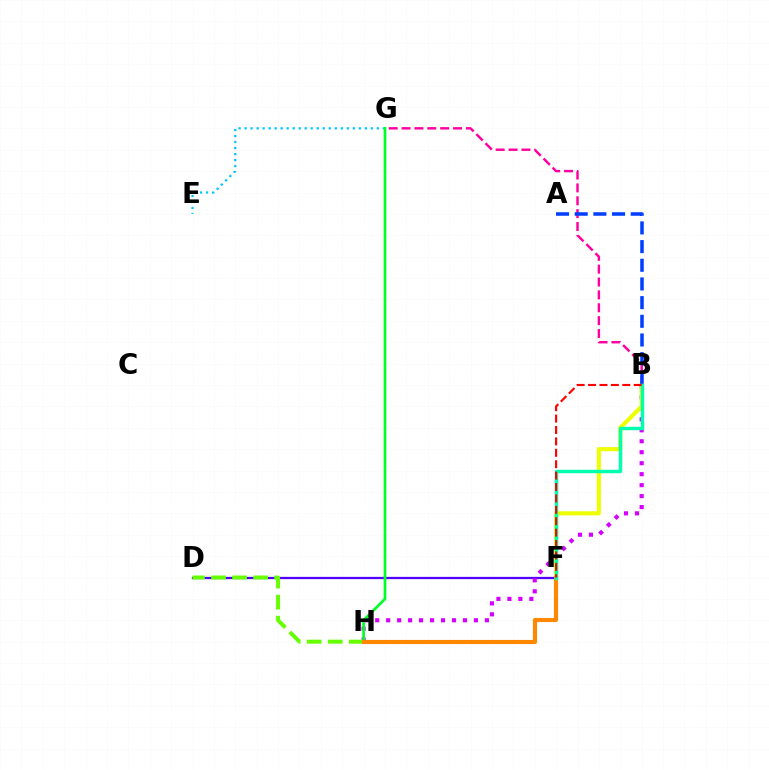{('D', 'F'): [{'color': '#4f00ff', 'line_style': 'solid', 'thickness': 1.63}], ('E', 'G'): [{'color': '#00c7ff', 'line_style': 'dotted', 'thickness': 1.63}], ('B', 'H'): [{'color': '#d600ff', 'line_style': 'dotted', 'thickness': 2.98}], ('D', 'H'): [{'color': '#66ff00', 'line_style': 'dashed', 'thickness': 2.86}], ('G', 'H'): [{'color': '#00ff27', 'line_style': 'solid', 'thickness': 1.95}], ('B', 'F'): [{'color': '#eeff00', 'line_style': 'solid', 'thickness': 2.95}, {'color': '#00ffaf', 'line_style': 'solid', 'thickness': 2.48}, {'color': '#ff0000', 'line_style': 'dashed', 'thickness': 1.55}], ('B', 'G'): [{'color': '#ff00a0', 'line_style': 'dashed', 'thickness': 1.75}], ('F', 'H'): [{'color': '#ff8800', 'line_style': 'solid', 'thickness': 2.97}], ('A', 'B'): [{'color': '#003fff', 'line_style': 'dashed', 'thickness': 2.54}]}